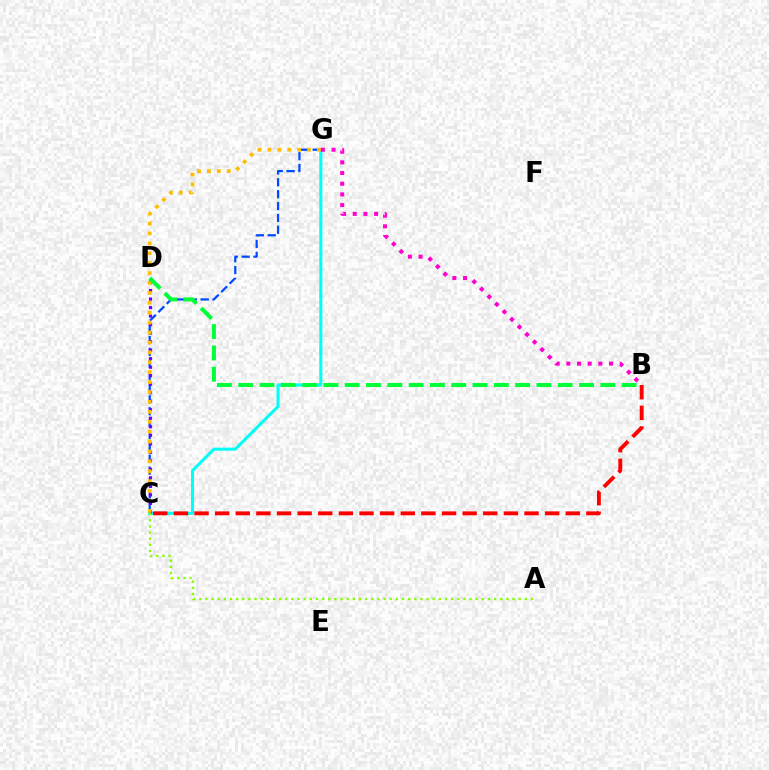{('C', 'G'): [{'color': '#004bff', 'line_style': 'dashed', 'thickness': 1.61}, {'color': '#00fff6', 'line_style': 'solid', 'thickness': 2.21}, {'color': '#ffbd00', 'line_style': 'dotted', 'thickness': 2.69}], ('B', 'C'): [{'color': '#ff0000', 'line_style': 'dashed', 'thickness': 2.8}], ('C', 'D'): [{'color': '#7200ff', 'line_style': 'dotted', 'thickness': 2.31}], ('A', 'C'): [{'color': '#84ff00', 'line_style': 'dotted', 'thickness': 1.67}], ('B', 'G'): [{'color': '#ff00cf', 'line_style': 'dotted', 'thickness': 2.9}], ('B', 'D'): [{'color': '#00ff39', 'line_style': 'dashed', 'thickness': 2.89}]}